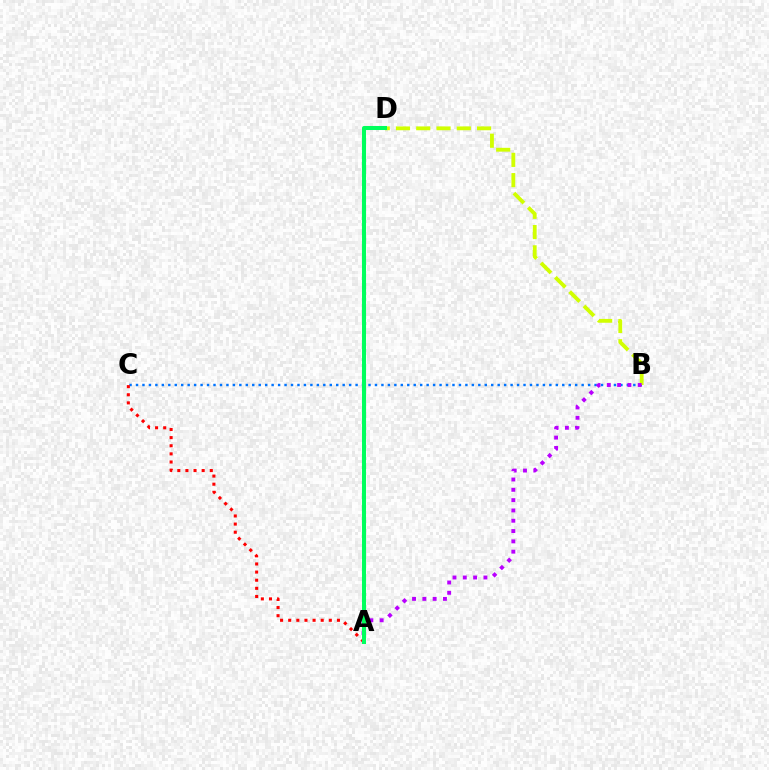{('B', 'C'): [{'color': '#0074ff', 'line_style': 'dotted', 'thickness': 1.75}], ('B', 'D'): [{'color': '#d1ff00', 'line_style': 'dashed', 'thickness': 2.75}], ('A', 'C'): [{'color': '#ff0000', 'line_style': 'dotted', 'thickness': 2.21}], ('A', 'B'): [{'color': '#b900ff', 'line_style': 'dotted', 'thickness': 2.8}], ('A', 'D'): [{'color': '#00ff5c', 'line_style': 'solid', 'thickness': 2.91}]}